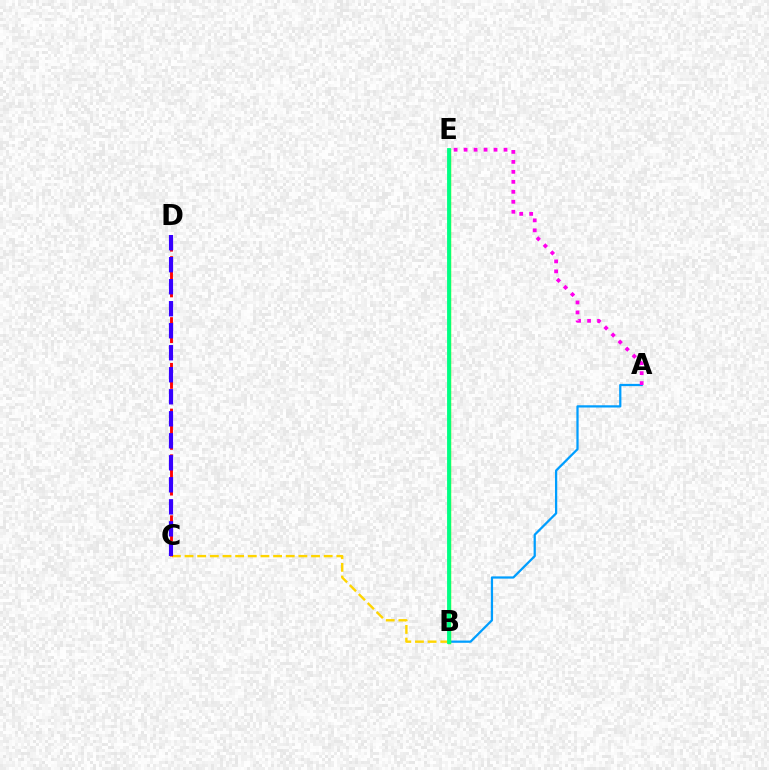{('A', 'B'): [{'color': '#009eff', 'line_style': 'solid', 'thickness': 1.62}], ('A', 'E'): [{'color': '#ff00ed', 'line_style': 'dotted', 'thickness': 2.71}], ('B', 'C'): [{'color': '#ffd500', 'line_style': 'dashed', 'thickness': 1.72}], ('C', 'D'): [{'color': '#ff0000', 'line_style': 'dashed', 'thickness': 2.07}, {'color': '#3700ff', 'line_style': 'dashed', 'thickness': 2.99}], ('B', 'E'): [{'color': '#4fff00', 'line_style': 'solid', 'thickness': 2.49}, {'color': '#00ff86', 'line_style': 'solid', 'thickness': 2.74}]}